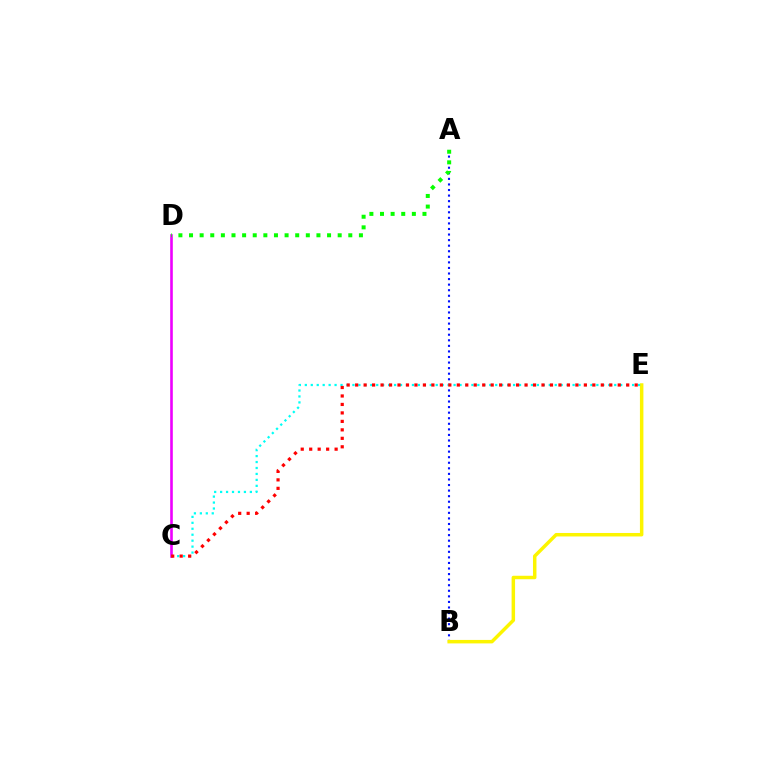{('A', 'B'): [{'color': '#0010ff', 'line_style': 'dotted', 'thickness': 1.51}], ('C', 'D'): [{'color': '#ee00ff', 'line_style': 'solid', 'thickness': 1.89}], ('B', 'E'): [{'color': '#fcf500', 'line_style': 'solid', 'thickness': 2.5}], ('C', 'E'): [{'color': '#00fff6', 'line_style': 'dotted', 'thickness': 1.62}, {'color': '#ff0000', 'line_style': 'dotted', 'thickness': 2.3}], ('A', 'D'): [{'color': '#08ff00', 'line_style': 'dotted', 'thickness': 2.88}]}